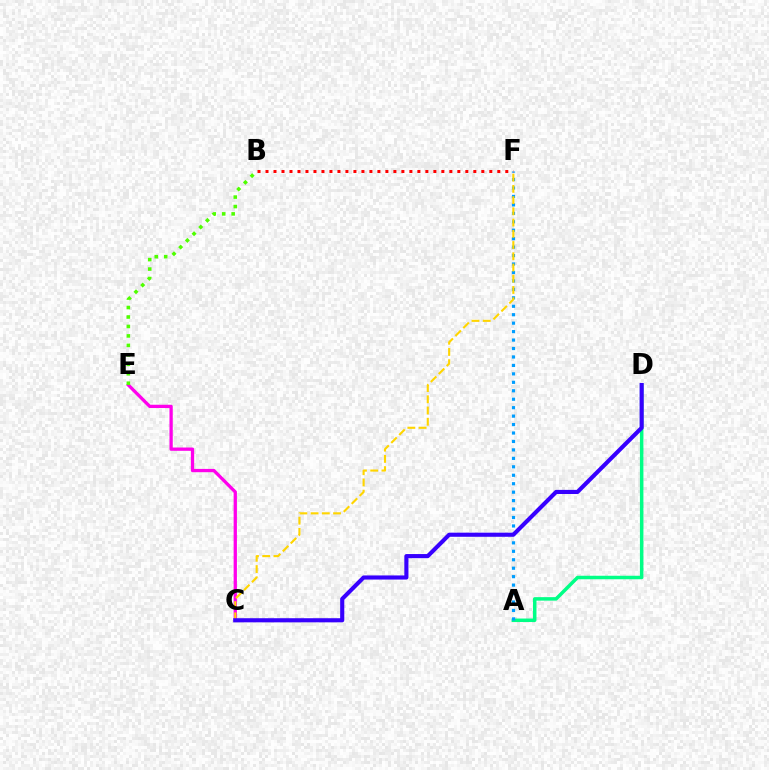{('A', 'D'): [{'color': '#00ff86', 'line_style': 'solid', 'thickness': 2.51}], ('A', 'F'): [{'color': '#009eff', 'line_style': 'dotted', 'thickness': 2.3}], ('C', 'E'): [{'color': '#ff00ed', 'line_style': 'solid', 'thickness': 2.37}], ('C', 'F'): [{'color': '#ffd500', 'line_style': 'dashed', 'thickness': 1.53}], ('B', 'F'): [{'color': '#ff0000', 'line_style': 'dotted', 'thickness': 2.17}], ('C', 'D'): [{'color': '#3700ff', 'line_style': 'solid', 'thickness': 2.97}], ('B', 'E'): [{'color': '#4fff00', 'line_style': 'dotted', 'thickness': 2.57}]}